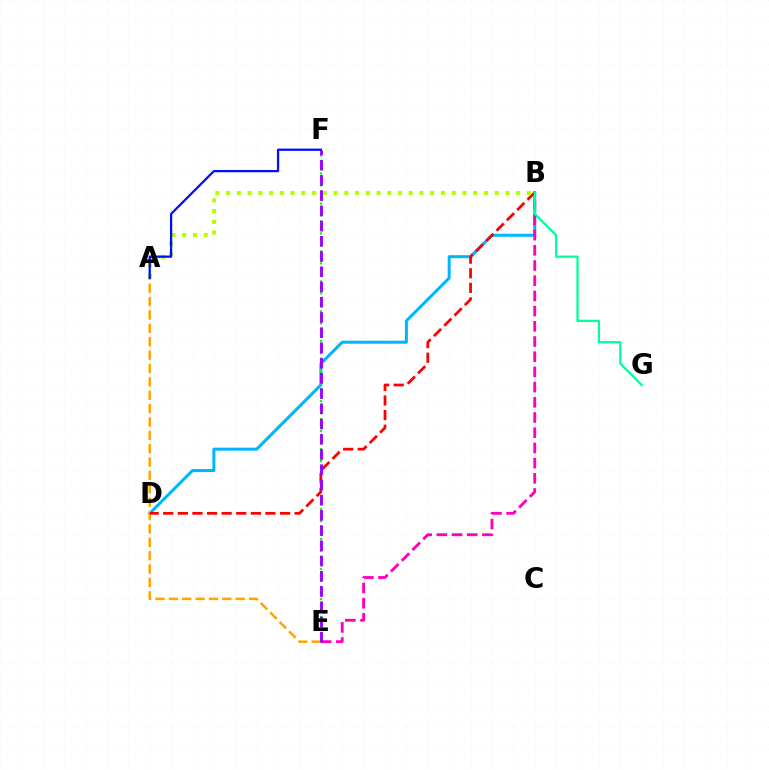{('B', 'D'): [{'color': '#00b5ff', 'line_style': 'solid', 'thickness': 2.17}, {'color': '#ff0000', 'line_style': 'dashed', 'thickness': 1.98}], ('E', 'F'): [{'color': '#08ff00', 'line_style': 'dotted', 'thickness': 1.63}, {'color': '#9b00ff', 'line_style': 'dashed', 'thickness': 2.07}], ('B', 'E'): [{'color': '#ff00bd', 'line_style': 'dashed', 'thickness': 2.06}], ('A', 'E'): [{'color': '#ffa500', 'line_style': 'dashed', 'thickness': 1.82}], ('A', 'B'): [{'color': '#b3ff00', 'line_style': 'dotted', 'thickness': 2.92}], ('A', 'F'): [{'color': '#0010ff', 'line_style': 'solid', 'thickness': 1.64}], ('B', 'G'): [{'color': '#00ff9d', 'line_style': 'solid', 'thickness': 1.63}]}